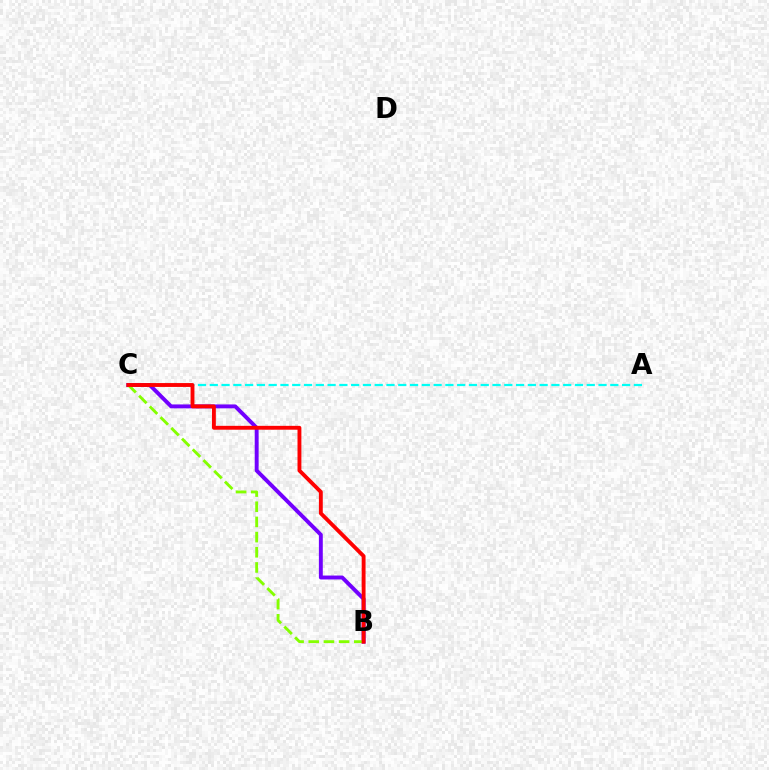{('B', 'C'): [{'color': '#7200ff', 'line_style': 'solid', 'thickness': 2.81}, {'color': '#84ff00', 'line_style': 'dashed', 'thickness': 2.06}, {'color': '#ff0000', 'line_style': 'solid', 'thickness': 2.79}], ('A', 'C'): [{'color': '#00fff6', 'line_style': 'dashed', 'thickness': 1.6}]}